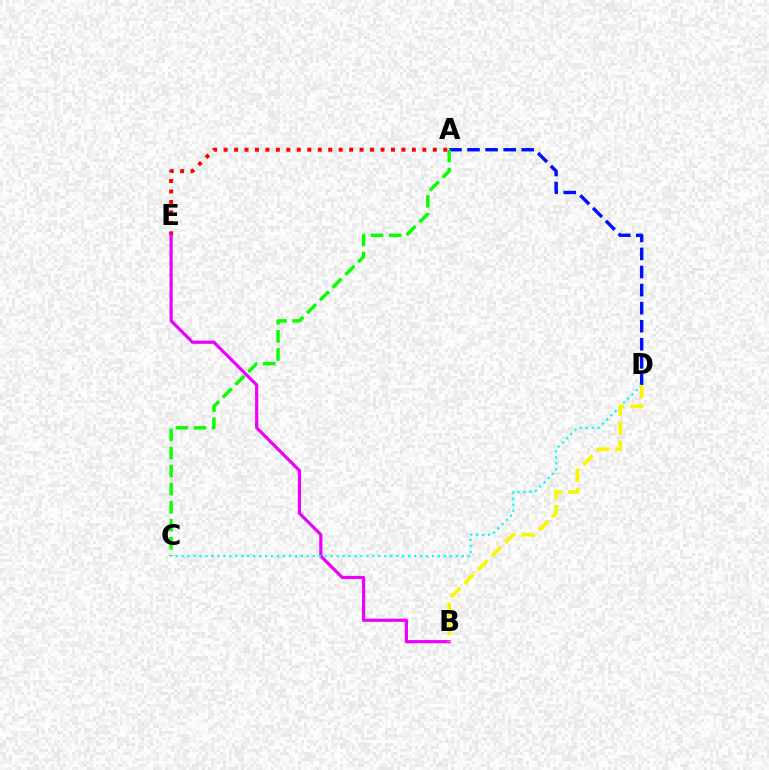{('A', 'E'): [{'color': '#ff0000', 'line_style': 'dotted', 'thickness': 2.84}], ('A', 'D'): [{'color': '#0010ff', 'line_style': 'dashed', 'thickness': 2.45}], ('B', 'E'): [{'color': '#ee00ff', 'line_style': 'solid', 'thickness': 2.29}], ('A', 'C'): [{'color': '#08ff00', 'line_style': 'dashed', 'thickness': 2.45}], ('C', 'D'): [{'color': '#00fff6', 'line_style': 'dotted', 'thickness': 1.62}], ('B', 'D'): [{'color': '#fcf500', 'line_style': 'dashed', 'thickness': 2.62}]}